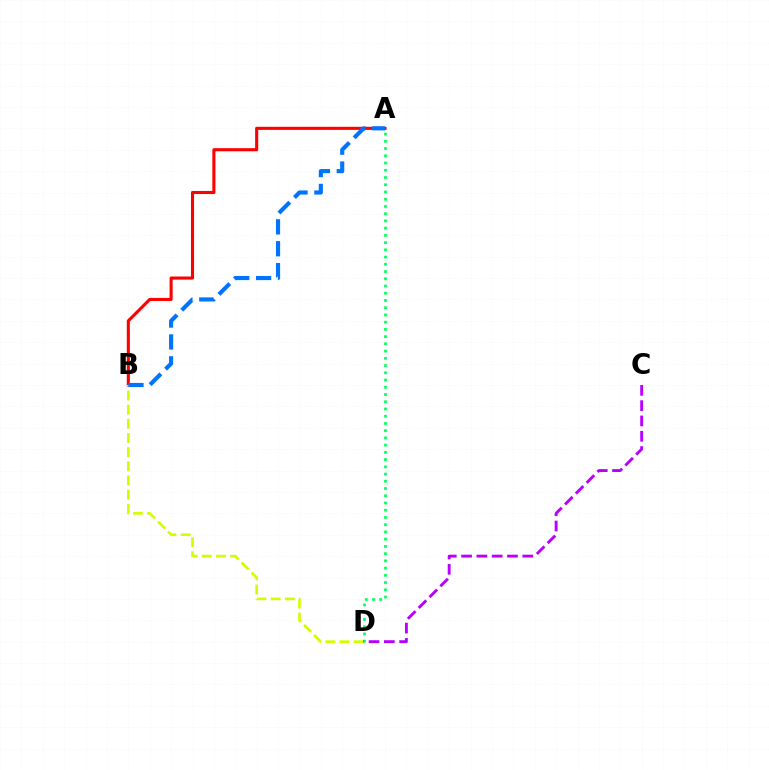{('A', 'B'): [{'color': '#ff0000', 'line_style': 'solid', 'thickness': 2.23}, {'color': '#0074ff', 'line_style': 'dashed', 'thickness': 2.97}], ('B', 'D'): [{'color': '#d1ff00', 'line_style': 'dashed', 'thickness': 1.92}], ('A', 'D'): [{'color': '#00ff5c', 'line_style': 'dotted', 'thickness': 1.97}], ('C', 'D'): [{'color': '#b900ff', 'line_style': 'dashed', 'thickness': 2.08}]}